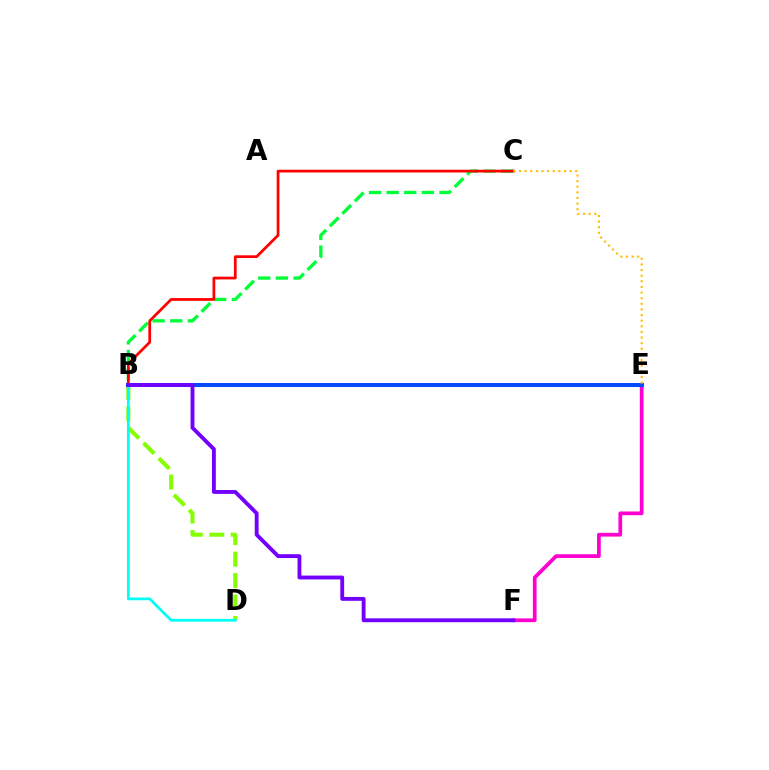{('E', 'F'): [{'color': '#ff00cf', 'line_style': 'solid', 'thickness': 2.68}], ('B', 'D'): [{'color': '#84ff00', 'line_style': 'dashed', 'thickness': 2.91}, {'color': '#00fff6', 'line_style': 'solid', 'thickness': 1.97}], ('B', 'C'): [{'color': '#00ff39', 'line_style': 'dashed', 'thickness': 2.4}, {'color': '#ff0000', 'line_style': 'solid', 'thickness': 1.97}], ('B', 'E'): [{'color': '#004bff', 'line_style': 'solid', 'thickness': 2.89}], ('C', 'E'): [{'color': '#ffbd00', 'line_style': 'dotted', 'thickness': 1.53}], ('B', 'F'): [{'color': '#7200ff', 'line_style': 'solid', 'thickness': 2.78}]}